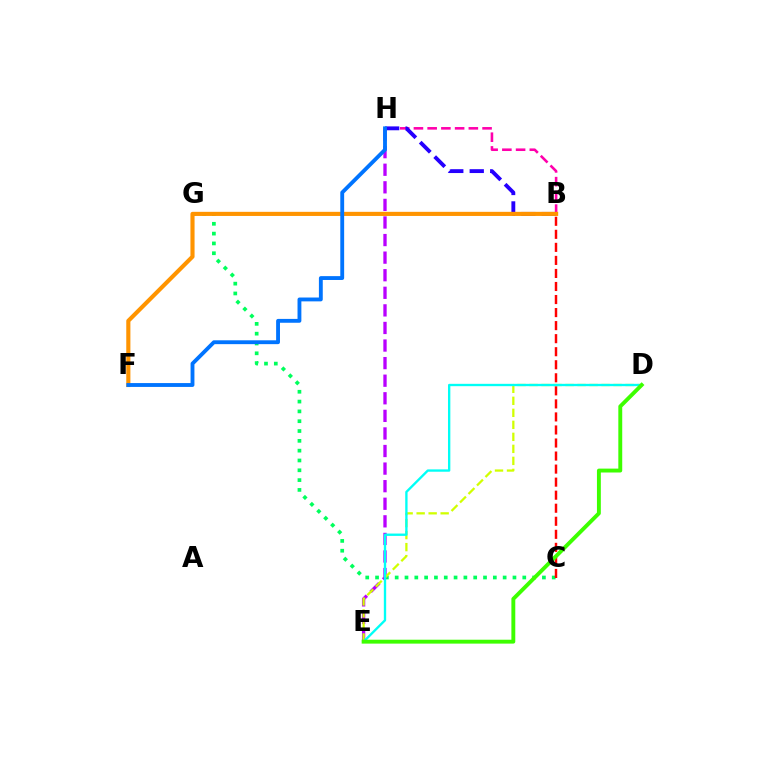{('C', 'G'): [{'color': '#00ff5c', 'line_style': 'dotted', 'thickness': 2.67}], ('E', 'H'): [{'color': '#b900ff', 'line_style': 'dashed', 'thickness': 2.39}], ('D', 'E'): [{'color': '#d1ff00', 'line_style': 'dashed', 'thickness': 1.63}, {'color': '#00fff6', 'line_style': 'solid', 'thickness': 1.69}, {'color': '#3dff00', 'line_style': 'solid', 'thickness': 2.81}], ('B', 'H'): [{'color': '#ff00ac', 'line_style': 'dashed', 'thickness': 1.86}, {'color': '#2500ff', 'line_style': 'dashed', 'thickness': 2.78}], ('B', 'C'): [{'color': '#ff0000', 'line_style': 'dashed', 'thickness': 1.77}], ('B', 'F'): [{'color': '#ff9400', 'line_style': 'solid', 'thickness': 2.97}], ('F', 'H'): [{'color': '#0074ff', 'line_style': 'solid', 'thickness': 2.77}]}